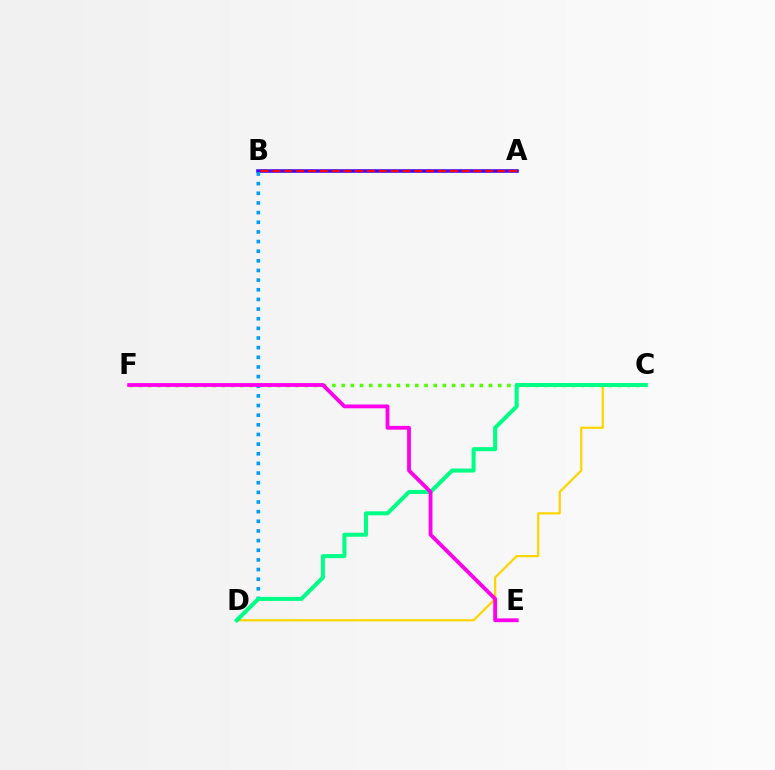{('A', 'B'): [{'color': '#3700ff', 'line_style': 'solid', 'thickness': 2.54}, {'color': '#ff0000', 'line_style': 'dashed', 'thickness': 1.61}], ('C', 'D'): [{'color': '#ffd500', 'line_style': 'solid', 'thickness': 1.59}, {'color': '#00ff86', 'line_style': 'solid', 'thickness': 2.91}], ('B', 'D'): [{'color': '#009eff', 'line_style': 'dotted', 'thickness': 2.62}], ('C', 'F'): [{'color': '#4fff00', 'line_style': 'dotted', 'thickness': 2.5}], ('E', 'F'): [{'color': '#ff00ed', 'line_style': 'solid', 'thickness': 2.75}]}